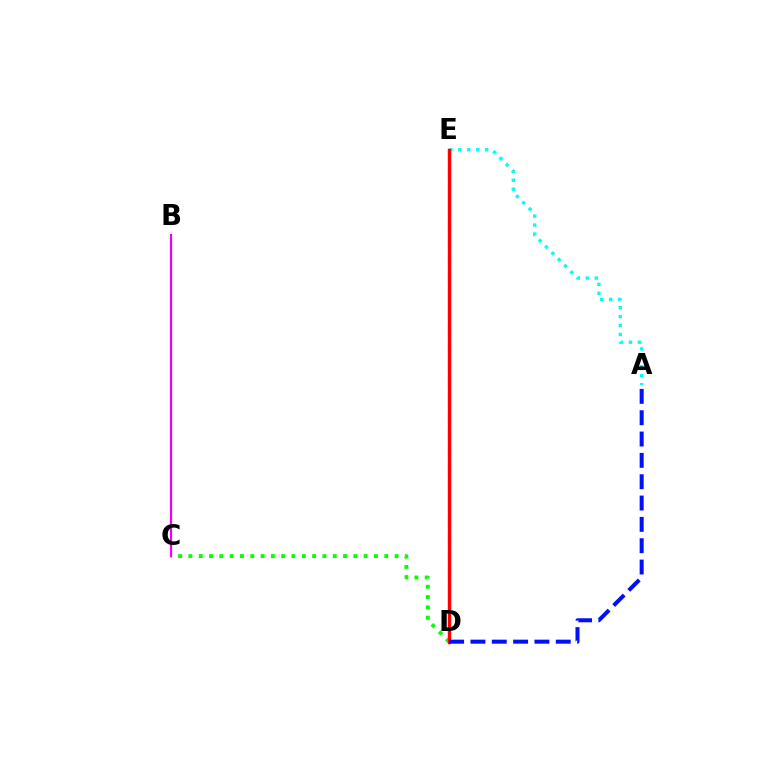{('A', 'E'): [{'color': '#00fff6', 'line_style': 'dotted', 'thickness': 2.43}], ('D', 'E'): [{'color': '#fcf500', 'line_style': 'dashed', 'thickness': 2.36}, {'color': '#ff0000', 'line_style': 'solid', 'thickness': 2.43}], ('C', 'D'): [{'color': '#08ff00', 'line_style': 'dotted', 'thickness': 2.8}], ('B', 'C'): [{'color': '#ee00ff', 'line_style': 'solid', 'thickness': 1.59}], ('A', 'D'): [{'color': '#0010ff', 'line_style': 'dashed', 'thickness': 2.9}]}